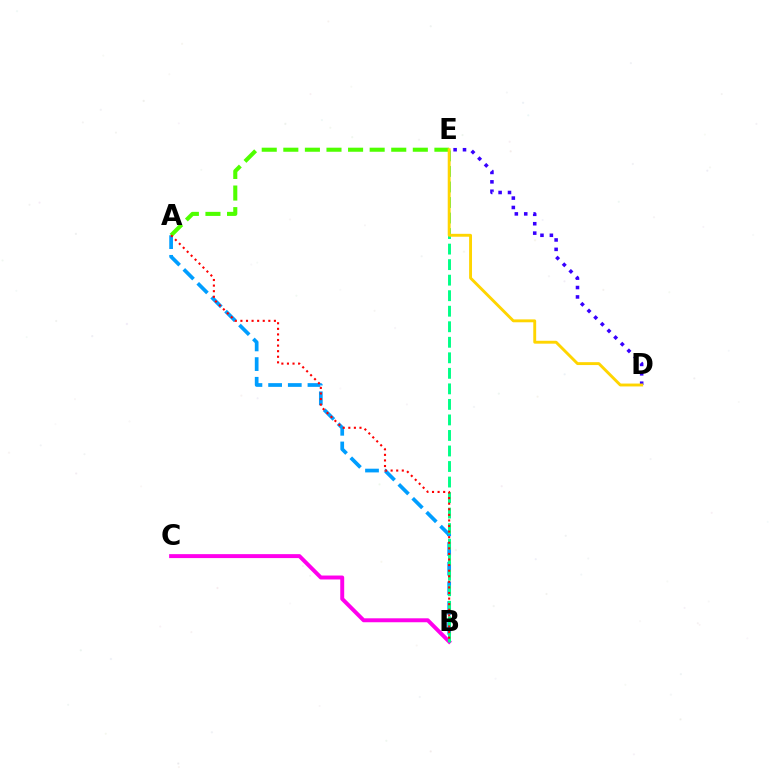{('A', 'B'): [{'color': '#009eff', 'line_style': 'dashed', 'thickness': 2.67}, {'color': '#ff0000', 'line_style': 'dotted', 'thickness': 1.52}], ('B', 'C'): [{'color': '#ff00ed', 'line_style': 'solid', 'thickness': 2.84}], ('A', 'E'): [{'color': '#4fff00', 'line_style': 'dashed', 'thickness': 2.93}], ('D', 'E'): [{'color': '#3700ff', 'line_style': 'dotted', 'thickness': 2.56}, {'color': '#ffd500', 'line_style': 'solid', 'thickness': 2.08}], ('B', 'E'): [{'color': '#00ff86', 'line_style': 'dashed', 'thickness': 2.11}]}